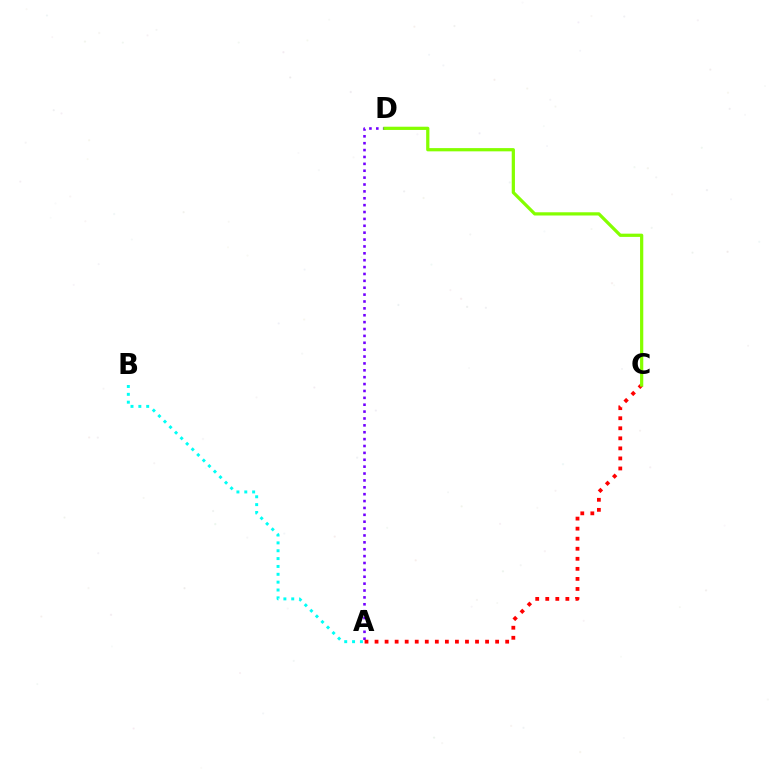{('A', 'D'): [{'color': '#7200ff', 'line_style': 'dotted', 'thickness': 1.87}], ('A', 'C'): [{'color': '#ff0000', 'line_style': 'dotted', 'thickness': 2.73}], ('A', 'B'): [{'color': '#00fff6', 'line_style': 'dotted', 'thickness': 2.13}], ('C', 'D'): [{'color': '#84ff00', 'line_style': 'solid', 'thickness': 2.33}]}